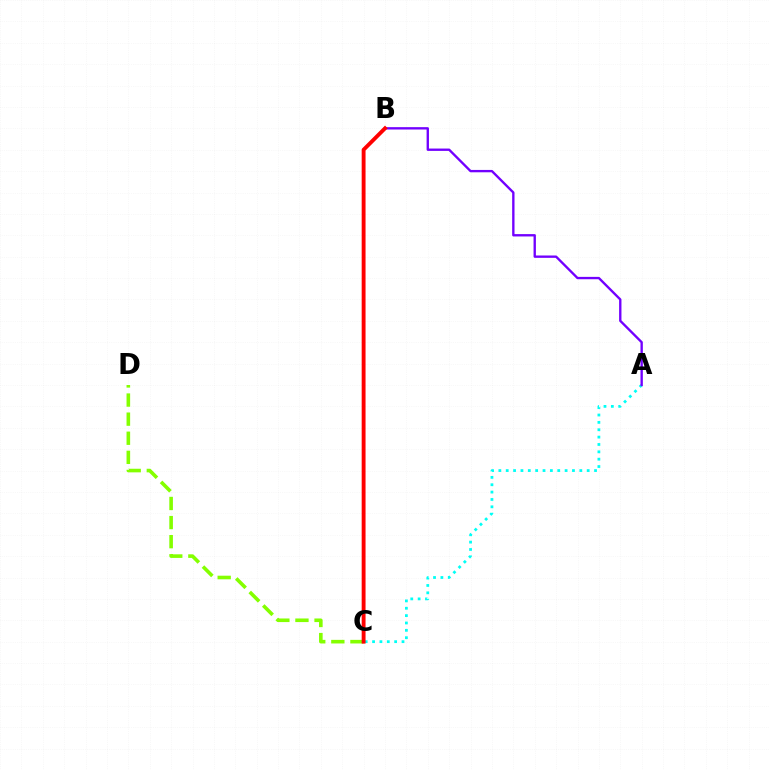{('A', 'C'): [{'color': '#00fff6', 'line_style': 'dotted', 'thickness': 2.0}], ('A', 'B'): [{'color': '#7200ff', 'line_style': 'solid', 'thickness': 1.7}], ('C', 'D'): [{'color': '#84ff00', 'line_style': 'dashed', 'thickness': 2.59}], ('B', 'C'): [{'color': '#ff0000', 'line_style': 'solid', 'thickness': 2.79}]}